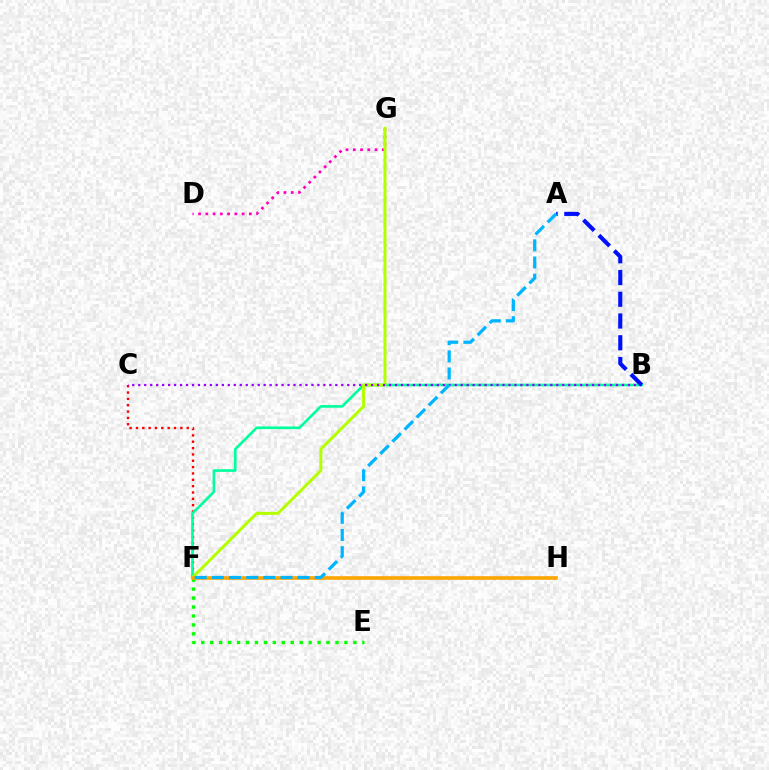{('C', 'F'): [{'color': '#ff0000', 'line_style': 'dotted', 'thickness': 1.72}], ('B', 'F'): [{'color': '#00ff9d', 'line_style': 'solid', 'thickness': 1.9}], ('D', 'G'): [{'color': '#ff00bd', 'line_style': 'dotted', 'thickness': 1.97}], ('F', 'G'): [{'color': '#b3ff00', 'line_style': 'solid', 'thickness': 2.17}], ('E', 'F'): [{'color': '#08ff00', 'line_style': 'dotted', 'thickness': 2.43}], ('B', 'C'): [{'color': '#9b00ff', 'line_style': 'dotted', 'thickness': 1.62}], ('A', 'B'): [{'color': '#0010ff', 'line_style': 'dashed', 'thickness': 2.96}], ('F', 'H'): [{'color': '#ffa500', 'line_style': 'solid', 'thickness': 2.62}], ('A', 'F'): [{'color': '#00b5ff', 'line_style': 'dashed', 'thickness': 2.33}]}